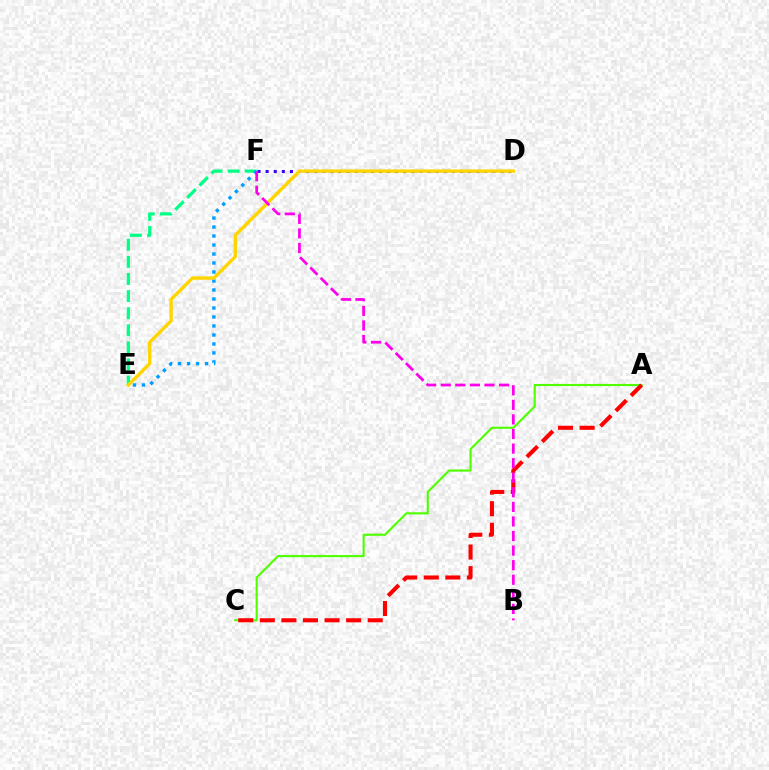{('E', 'F'): [{'color': '#00ff86', 'line_style': 'dashed', 'thickness': 2.32}, {'color': '#009eff', 'line_style': 'dotted', 'thickness': 2.44}], ('A', 'C'): [{'color': '#4fff00', 'line_style': 'solid', 'thickness': 1.53}, {'color': '#ff0000', 'line_style': 'dashed', 'thickness': 2.93}], ('D', 'F'): [{'color': '#3700ff', 'line_style': 'dotted', 'thickness': 2.2}], ('D', 'E'): [{'color': '#ffd500', 'line_style': 'solid', 'thickness': 2.43}], ('B', 'F'): [{'color': '#ff00ed', 'line_style': 'dashed', 'thickness': 1.98}]}